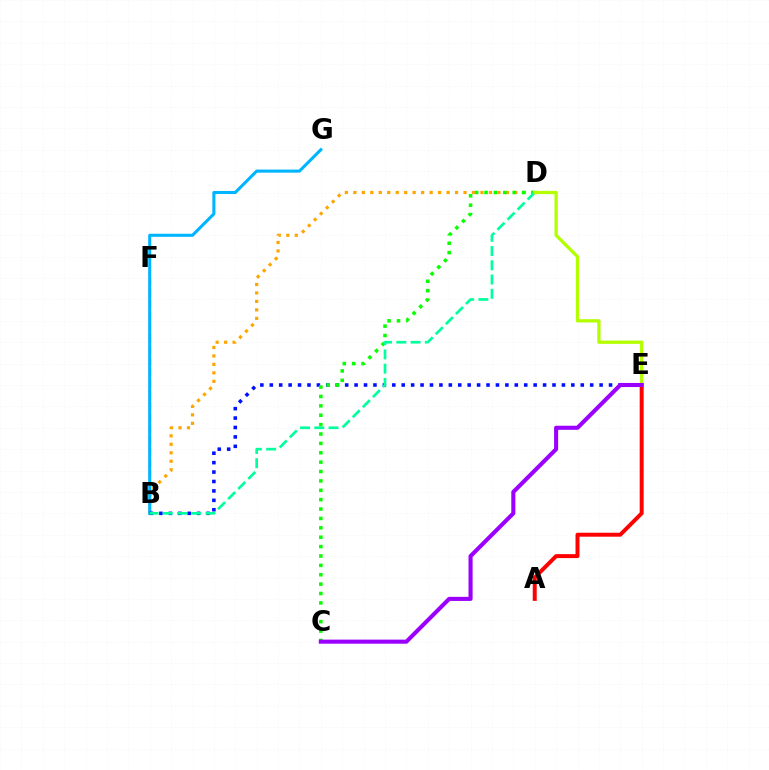{('B', 'D'): [{'color': '#ffa500', 'line_style': 'dotted', 'thickness': 2.3}, {'color': '#00ff9d', 'line_style': 'dashed', 'thickness': 1.94}], ('B', 'F'): [{'color': '#ff00bd', 'line_style': 'dashed', 'thickness': 1.54}], ('A', 'E'): [{'color': '#ff0000', 'line_style': 'solid', 'thickness': 2.85}], ('B', 'G'): [{'color': '#00b5ff', 'line_style': 'solid', 'thickness': 2.21}], ('B', 'E'): [{'color': '#0010ff', 'line_style': 'dotted', 'thickness': 2.56}], ('C', 'D'): [{'color': '#08ff00', 'line_style': 'dotted', 'thickness': 2.55}], ('D', 'E'): [{'color': '#b3ff00', 'line_style': 'solid', 'thickness': 2.37}], ('C', 'E'): [{'color': '#9b00ff', 'line_style': 'solid', 'thickness': 2.94}]}